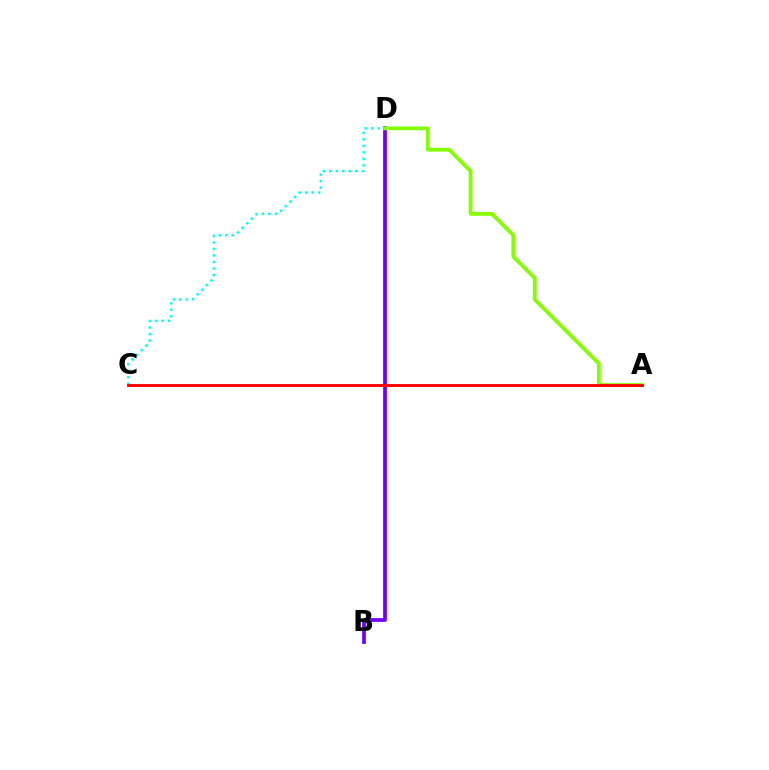{('B', 'D'): [{'color': '#7200ff', 'line_style': 'solid', 'thickness': 2.7}], ('C', 'D'): [{'color': '#00fff6', 'line_style': 'dotted', 'thickness': 1.77}], ('A', 'D'): [{'color': '#84ff00', 'line_style': 'solid', 'thickness': 2.72}], ('A', 'C'): [{'color': '#ff0000', 'line_style': 'solid', 'thickness': 2.07}]}